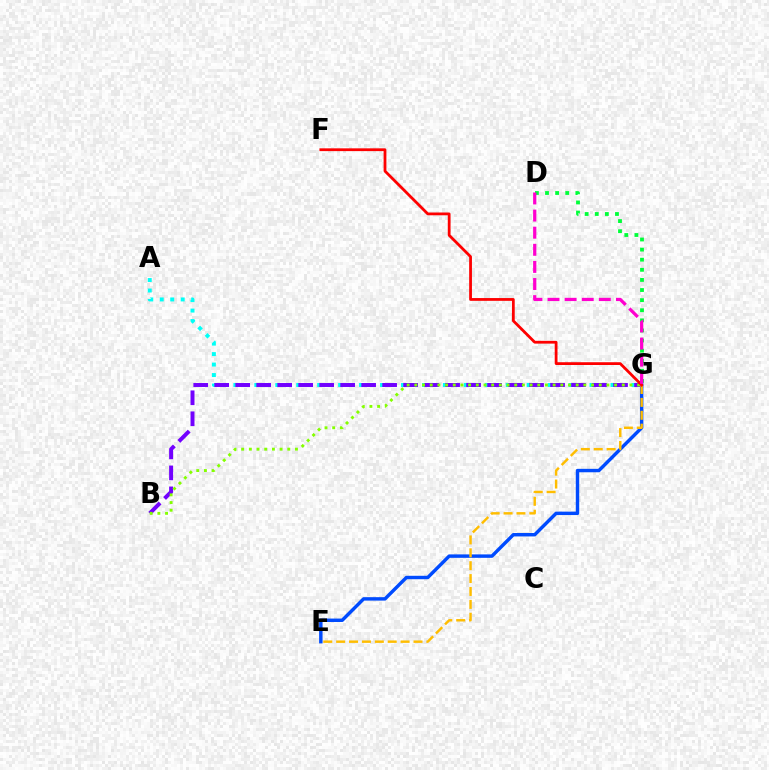{('E', 'G'): [{'color': '#004bff', 'line_style': 'solid', 'thickness': 2.47}, {'color': '#ffbd00', 'line_style': 'dashed', 'thickness': 1.75}], ('A', 'G'): [{'color': '#00fff6', 'line_style': 'dotted', 'thickness': 2.85}], ('D', 'G'): [{'color': '#00ff39', 'line_style': 'dotted', 'thickness': 2.75}, {'color': '#ff00cf', 'line_style': 'dashed', 'thickness': 2.32}], ('B', 'G'): [{'color': '#7200ff', 'line_style': 'dashed', 'thickness': 2.85}, {'color': '#84ff00', 'line_style': 'dotted', 'thickness': 2.09}], ('F', 'G'): [{'color': '#ff0000', 'line_style': 'solid', 'thickness': 2.0}]}